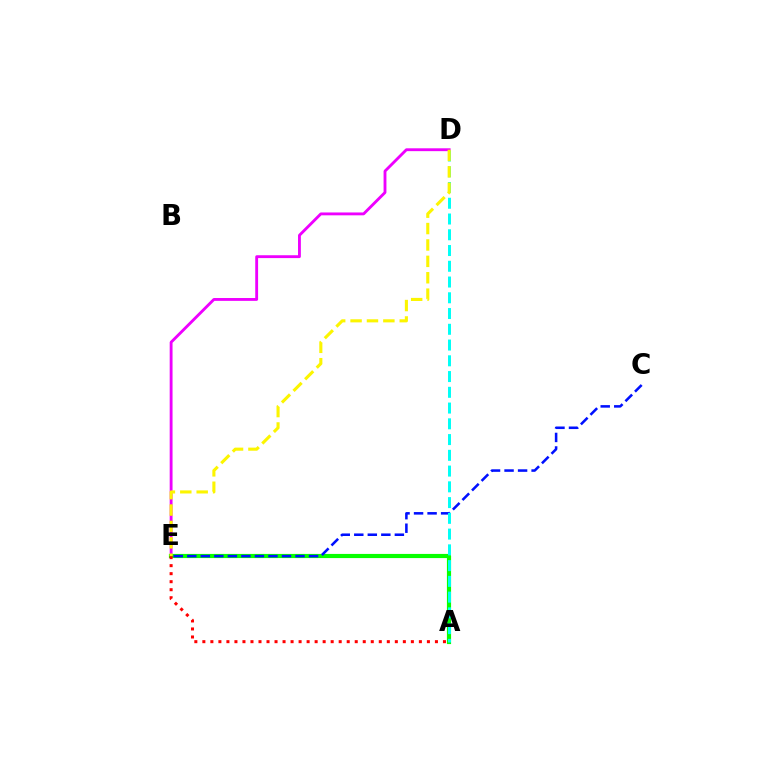{('D', 'E'): [{'color': '#ee00ff', 'line_style': 'solid', 'thickness': 2.05}, {'color': '#fcf500', 'line_style': 'dashed', 'thickness': 2.23}], ('A', 'E'): [{'color': '#08ff00', 'line_style': 'solid', 'thickness': 2.99}, {'color': '#ff0000', 'line_style': 'dotted', 'thickness': 2.18}], ('C', 'E'): [{'color': '#0010ff', 'line_style': 'dashed', 'thickness': 1.84}], ('A', 'D'): [{'color': '#00fff6', 'line_style': 'dashed', 'thickness': 2.14}]}